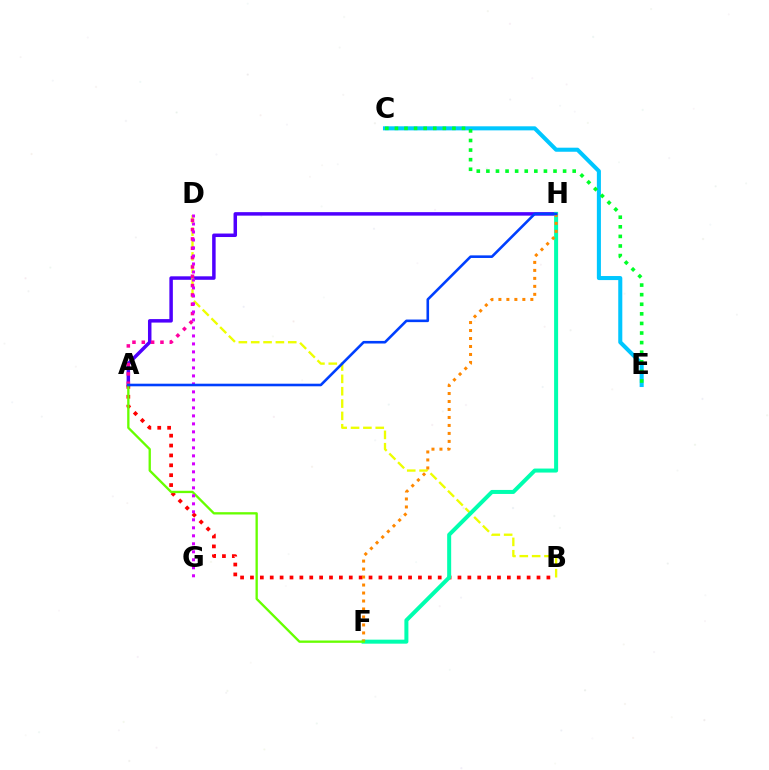{('A', 'H'): [{'color': '#4f00ff', 'line_style': 'solid', 'thickness': 2.51}, {'color': '#003fff', 'line_style': 'solid', 'thickness': 1.87}], ('A', 'B'): [{'color': '#ff0000', 'line_style': 'dotted', 'thickness': 2.68}], ('B', 'D'): [{'color': '#eeff00', 'line_style': 'dashed', 'thickness': 1.68}], ('A', 'D'): [{'color': '#ff00a0', 'line_style': 'dotted', 'thickness': 2.54}], ('F', 'H'): [{'color': '#00ffaf', 'line_style': 'solid', 'thickness': 2.89}, {'color': '#ff8800', 'line_style': 'dotted', 'thickness': 2.17}], ('C', 'E'): [{'color': '#00c7ff', 'line_style': 'solid', 'thickness': 2.92}, {'color': '#00ff27', 'line_style': 'dotted', 'thickness': 2.61}], ('A', 'F'): [{'color': '#66ff00', 'line_style': 'solid', 'thickness': 1.68}], ('D', 'G'): [{'color': '#d600ff', 'line_style': 'dotted', 'thickness': 2.17}]}